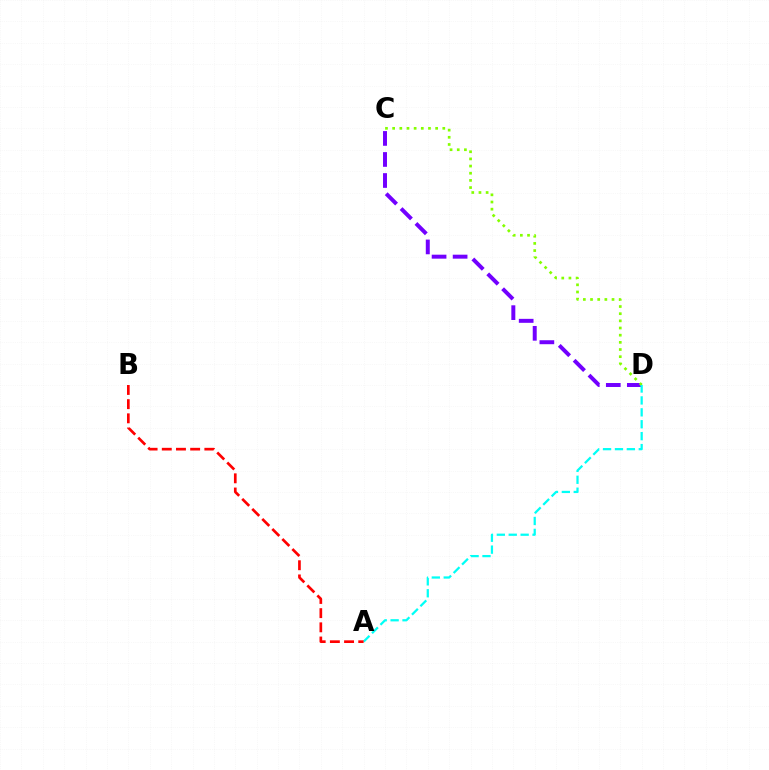{('C', 'D'): [{'color': '#7200ff', 'line_style': 'dashed', 'thickness': 2.86}, {'color': '#84ff00', 'line_style': 'dotted', 'thickness': 1.95}], ('A', 'D'): [{'color': '#00fff6', 'line_style': 'dashed', 'thickness': 1.62}], ('A', 'B'): [{'color': '#ff0000', 'line_style': 'dashed', 'thickness': 1.93}]}